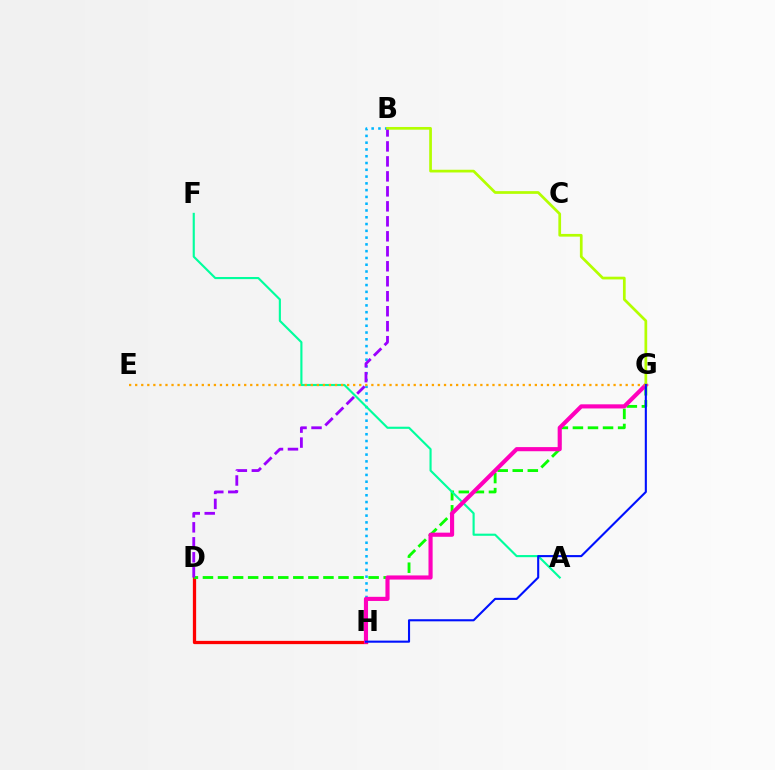{('D', 'H'): [{'color': '#ff0000', 'line_style': 'solid', 'thickness': 2.35}], ('B', 'H'): [{'color': '#00b5ff', 'line_style': 'dotted', 'thickness': 1.84}], ('D', 'G'): [{'color': '#08ff00', 'line_style': 'dashed', 'thickness': 2.05}], ('A', 'F'): [{'color': '#00ff9d', 'line_style': 'solid', 'thickness': 1.54}], ('B', 'D'): [{'color': '#9b00ff', 'line_style': 'dashed', 'thickness': 2.04}], ('G', 'H'): [{'color': '#ff00bd', 'line_style': 'solid', 'thickness': 2.97}, {'color': '#0010ff', 'line_style': 'solid', 'thickness': 1.51}], ('B', 'G'): [{'color': '#b3ff00', 'line_style': 'solid', 'thickness': 1.95}], ('E', 'G'): [{'color': '#ffa500', 'line_style': 'dotted', 'thickness': 1.65}]}